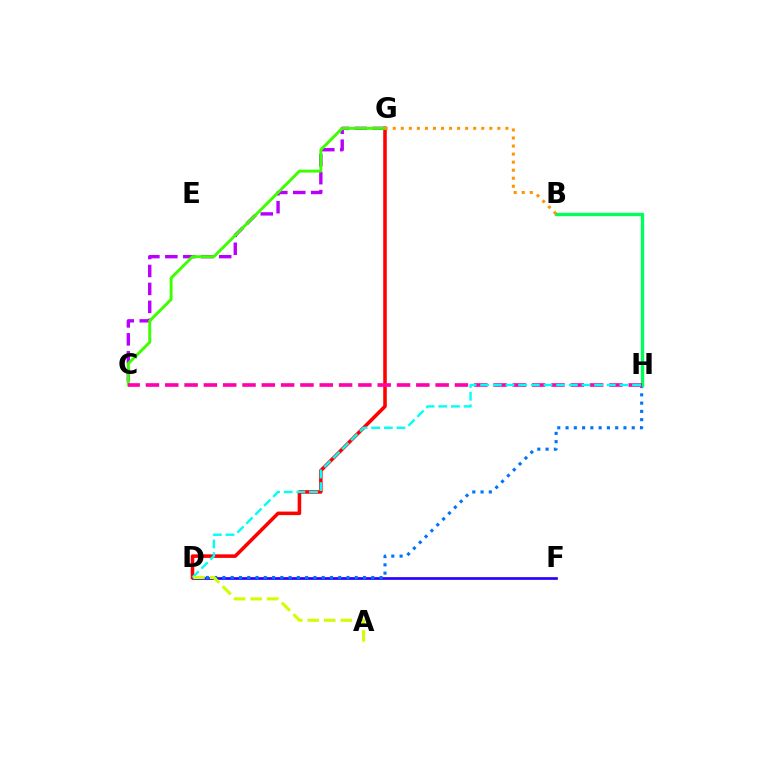{('D', 'F'): [{'color': '#2500ff', 'line_style': 'solid', 'thickness': 1.93}], ('D', 'G'): [{'color': '#ff0000', 'line_style': 'solid', 'thickness': 2.56}], ('D', 'H'): [{'color': '#0074ff', 'line_style': 'dotted', 'thickness': 2.25}, {'color': '#00fff6', 'line_style': 'dashed', 'thickness': 1.72}], ('B', 'H'): [{'color': '#00ff5c', 'line_style': 'solid', 'thickness': 2.44}], ('C', 'G'): [{'color': '#b900ff', 'line_style': 'dashed', 'thickness': 2.44}, {'color': '#3dff00', 'line_style': 'solid', 'thickness': 2.11}], ('C', 'H'): [{'color': '#ff00ac', 'line_style': 'dashed', 'thickness': 2.62}], ('B', 'G'): [{'color': '#ff9400', 'line_style': 'dotted', 'thickness': 2.19}], ('A', 'D'): [{'color': '#d1ff00', 'line_style': 'dashed', 'thickness': 2.24}]}